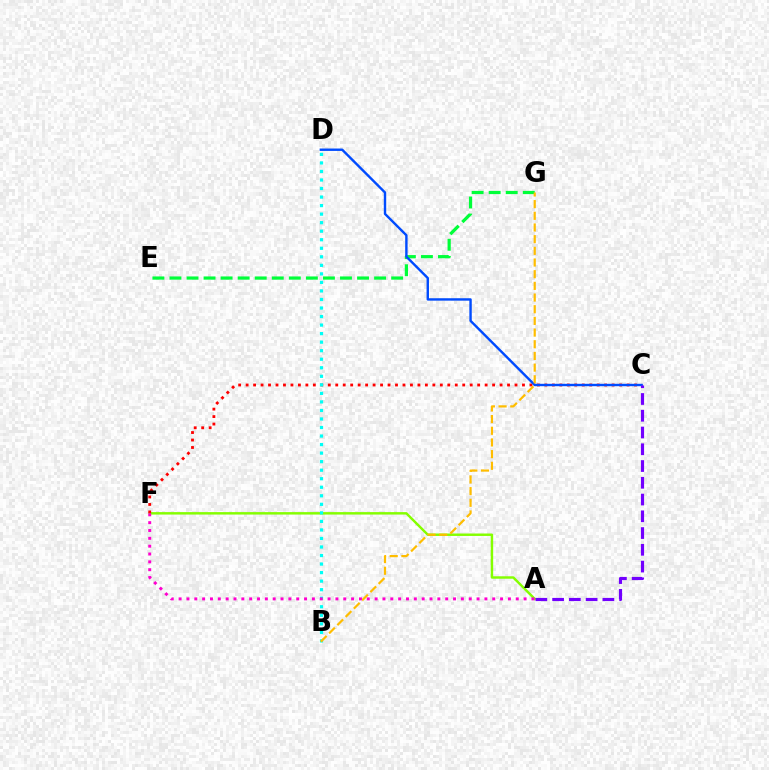{('A', 'F'): [{'color': '#84ff00', 'line_style': 'solid', 'thickness': 1.76}, {'color': '#ff00cf', 'line_style': 'dotted', 'thickness': 2.13}], ('E', 'G'): [{'color': '#00ff39', 'line_style': 'dashed', 'thickness': 2.32}], ('C', 'F'): [{'color': '#ff0000', 'line_style': 'dotted', 'thickness': 2.03}], ('B', 'D'): [{'color': '#00fff6', 'line_style': 'dotted', 'thickness': 2.32}], ('C', 'D'): [{'color': '#004bff', 'line_style': 'solid', 'thickness': 1.73}], ('A', 'C'): [{'color': '#7200ff', 'line_style': 'dashed', 'thickness': 2.28}], ('B', 'G'): [{'color': '#ffbd00', 'line_style': 'dashed', 'thickness': 1.59}]}